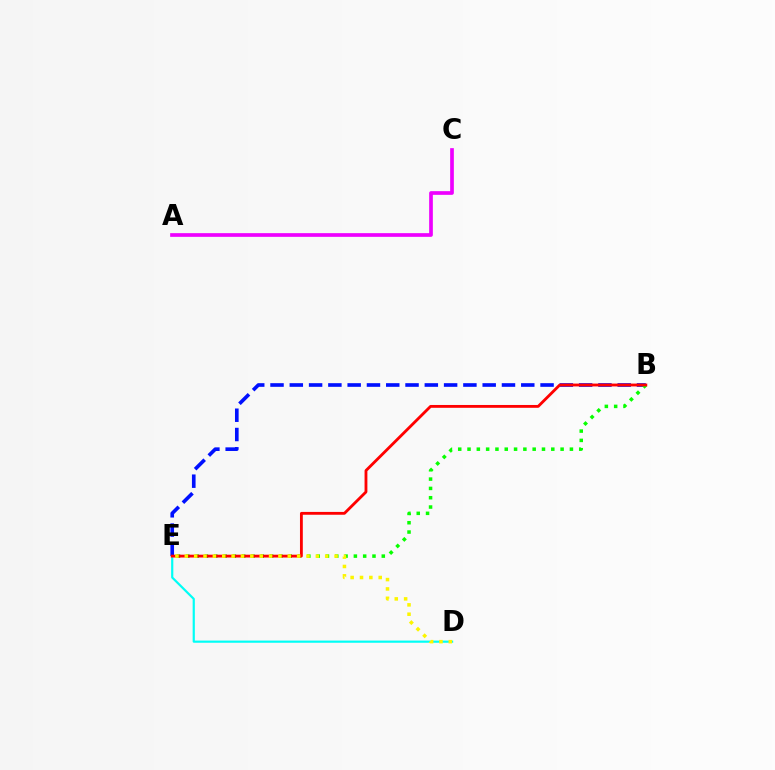{('B', 'E'): [{'color': '#0010ff', 'line_style': 'dashed', 'thickness': 2.62}, {'color': '#08ff00', 'line_style': 'dotted', 'thickness': 2.53}, {'color': '#ff0000', 'line_style': 'solid', 'thickness': 2.04}], ('D', 'E'): [{'color': '#00fff6', 'line_style': 'solid', 'thickness': 1.57}, {'color': '#fcf500', 'line_style': 'dotted', 'thickness': 2.54}], ('A', 'C'): [{'color': '#ee00ff', 'line_style': 'solid', 'thickness': 2.65}]}